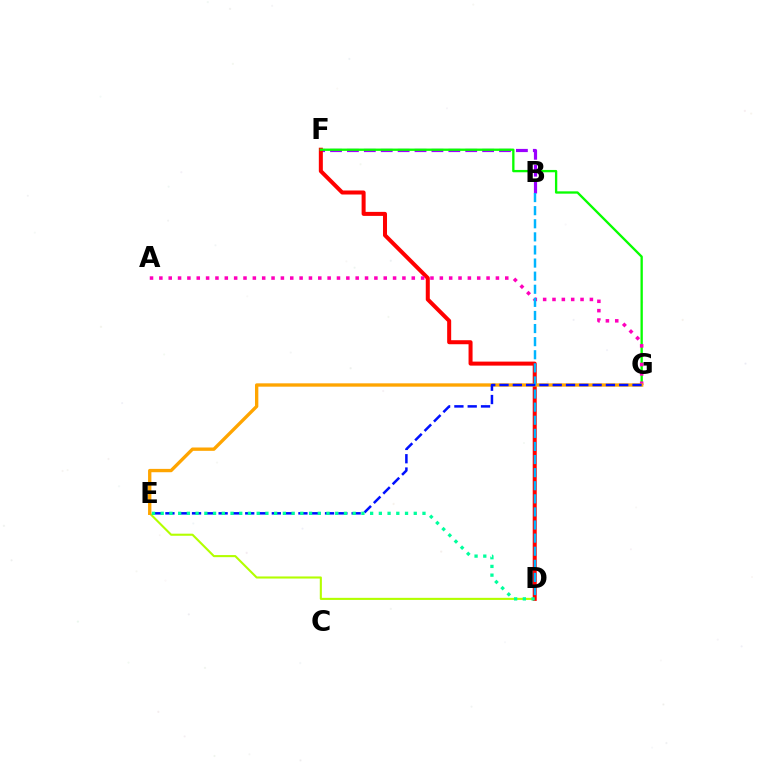{('B', 'F'): [{'color': '#9b00ff', 'line_style': 'dashed', 'thickness': 2.3}], ('D', 'E'): [{'color': '#b3ff00', 'line_style': 'solid', 'thickness': 1.51}, {'color': '#00ff9d', 'line_style': 'dotted', 'thickness': 2.37}], ('D', 'F'): [{'color': '#ff0000', 'line_style': 'solid', 'thickness': 2.89}], ('F', 'G'): [{'color': '#08ff00', 'line_style': 'solid', 'thickness': 1.67}], ('A', 'G'): [{'color': '#ff00bd', 'line_style': 'dotted', 'thickness': 2.54}], ('E', 'G'): [{'color': '#ffa500', 'line_style': 'solid', 'thickness': 2.4}, {'color': '#0010ff', 'line_style': 'dashed', 'thickness': 1.81}], ('B', 'D'): [{'color': '#00b5ff', 'line_style': 'dashed', 'thickness': 1.78}]}